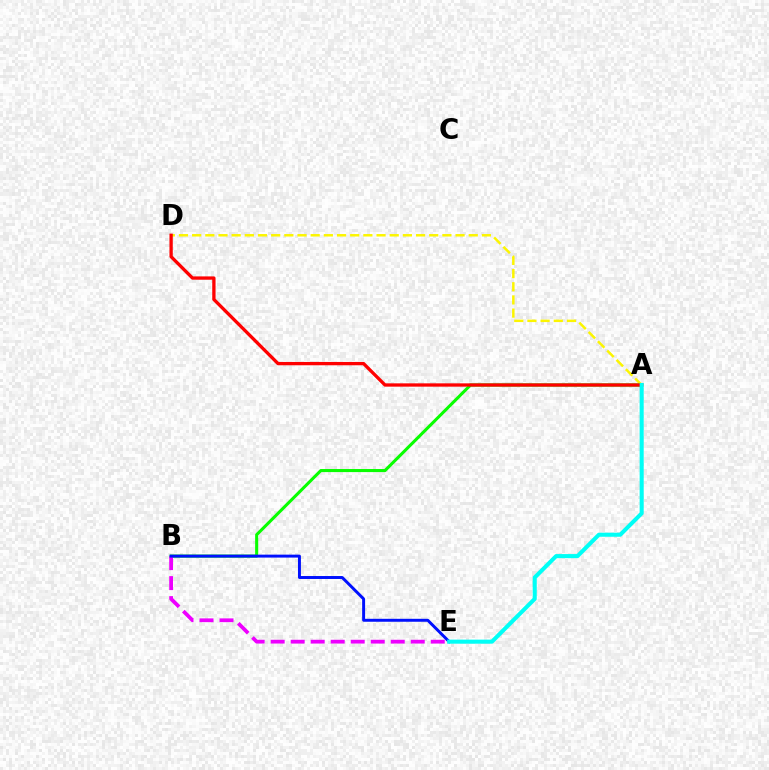{('A', 'D'): [{'color': '#fcf500', 'line_style': 'dashed', 'thickness': 1.79}, {'color': '#ff0000', 'line_style': 'solid', 'thickness': 2.38}], ('A', 'B'): [{'color': '#08ff00', 'line_style': 'solid', 'thickness': 2.21}], ('B', 'E'): [{'color': '#ee00ff', 'line_style': 'dashed', 'thickness': 2.72}, {'color': '#0010ff', 'line_style': 'solid', 'thickness': 2.13}], ('A', 'E'): [{'color': '#00fff6', 'line_style': 'solid', 'thickness': 2.93}]}